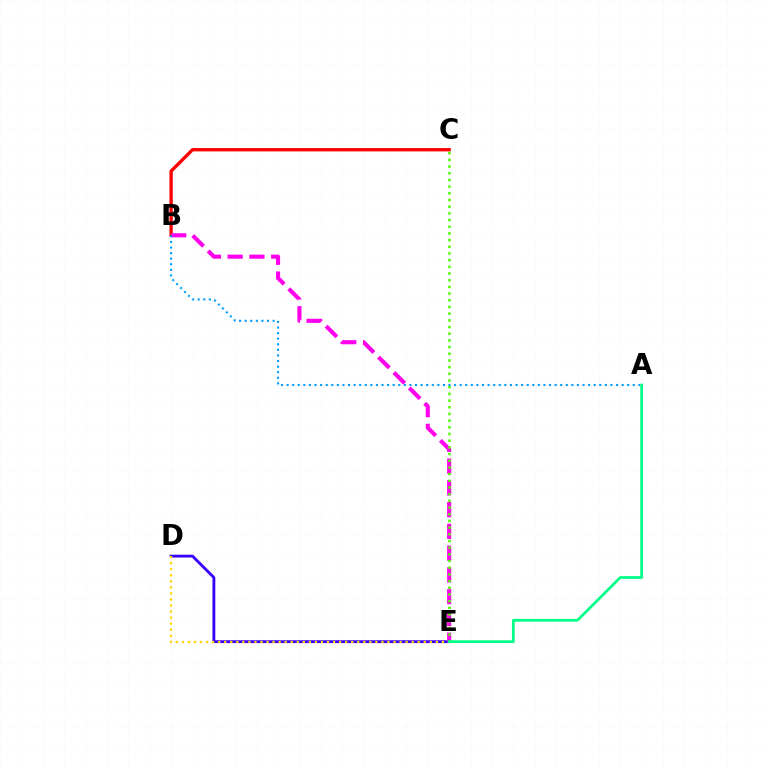{('D', 'E'): [{'color': '#3700ff', 'line_style': 'solid', 'thickness': 2.05}, {'color': '#ffd500', 'line_style': 'dotted', 'thickness': 1.64}], ('B', 'C'): [{'color': '#ff0000', 'line_style': 'solid', 'thickness': 2.41}], ('B', 'E'): [{'color': '#ff00ed', 'line_style': 'dashed', 'thickness': 2.96}], ('C', 'E'): [{'color': '#4fff00', 'line_style': 'dotted', 'thickness': 1.82}], ('A', 'B'): [{'color': '#009eff', 'line_style': 'dotted', 'thickness': 1.52}], ('A', 'E'): [{'color': '#00ff86', 'line_style': 'solid', 'thickness': 1.99}]}